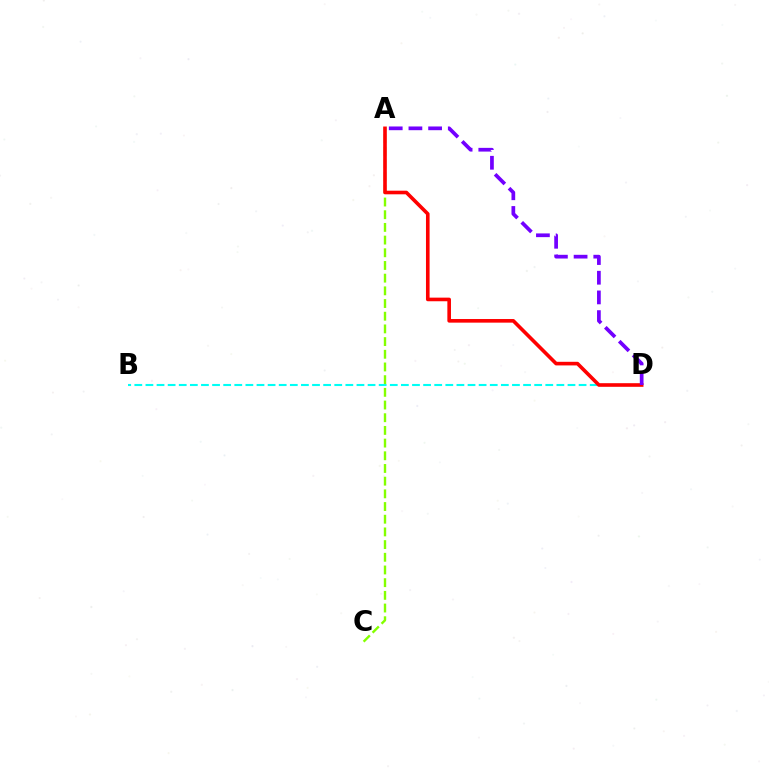{('B', 'D'): [{'color': '#00fff6', 'line_style': 'dashed', 'thickness': 1.51}], ('A', 'C'): [{'color': '#84ff00', 'line_style': 'dashed', 'thickness': 1.72}], ('A', 'D'): [{'color': '#ff0000', 'line_style': 'solid', 'thickness': 2.6}, {'color': '#7200ff', 'line_style': 'dashed', 'thickness': 2.67}]}